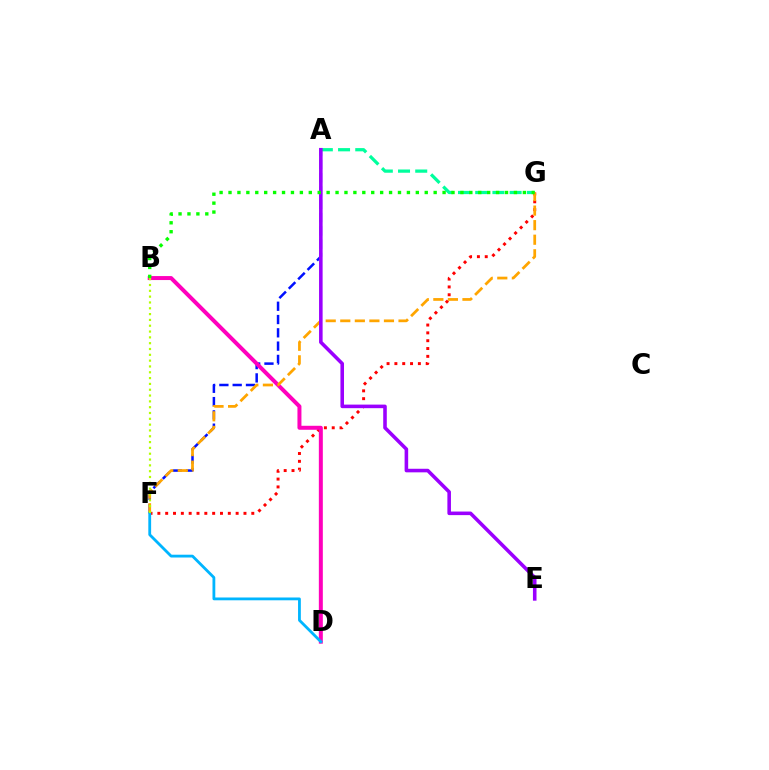{('A', 'F'): [{'color': '#0010ff', 'line_style': 'dashed', 'thickness': 1.81}], ('A', 'G'): [{'color': '#00ff9d', 'line_style': 'dashed', 'thickness': 2.34}], ('F', 'G'): [{'color': '#ff0000', 'line_style': 'dotted', 'thickness': 2.13}, {'color': '#ffa500', 'line_style': 'dashed', 'thickness': 1.98}], ('B', 'D'): [{'color': '#ff00bd', 'line_style': 'solid', 'thickness': 2.87}], ('D', 'F'): [{'color': '#00b5ff', 'line_style': 'solid', 'thickness': 2.02}], ('B', 'F'): [{'color': '#b3ff00', 'line_style': 'dotted', 'thickness': 1.58}], ('A', 'E'): [{'color': '#9b00ff', 'line_style': 'solid', 'thickness': 2.57}], ('B', 'G'): [{'color': '#08ff00', 'line_style': 'dotted', 'thickness': 2.42}]}